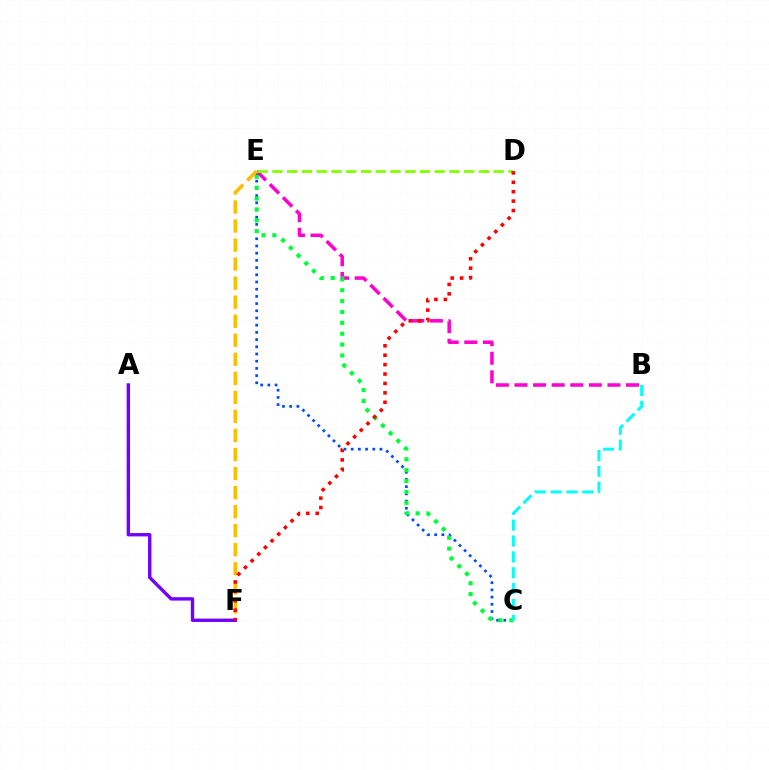{('C', 'E'): [{'color': '#004bff', 'line_style': 'dotted', 'thickness': 1.96}, {'color': '#00ff39', 'line_style': 'dotted', 'thickness': 2.95}], ('B', 'E'): [{'color': '#ff00cf', 'line_style': 'dashed', 'thickness': 2.53}], ('E', 'F'): [{'color': '#ffbd00', 'line_style': 'dashed', 'thickness': 2.59}], ('D', 'E'): [{'color': '#84ff00', 'line_style': 'dashed', 'thickness': 2.0}], ('A', 'F'): [{'color': '#7200ff', 'line_style': 'solid', 'thickness': 2.43}], ('B', 'C'): [{'color': '#00fff6', 'line_style': 'dashed', 'thickness': 2.15}], ('D', 'F'): [{'color': '#ff0000', 'line_style': 'dotted', 'thickness': 2.56}]}